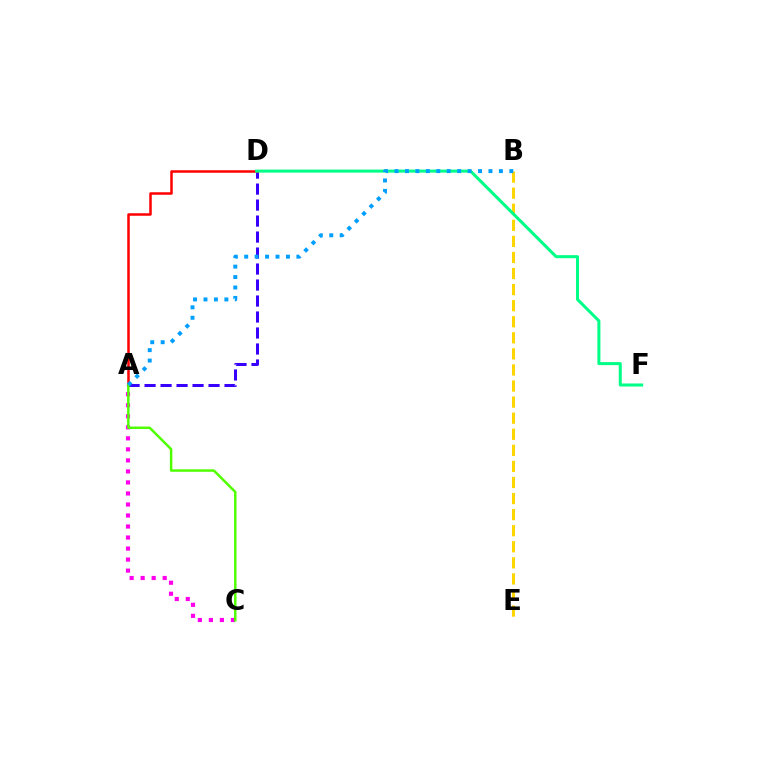{('A', 'C'): [{'color': '#ff00ed', 'line_style': 'dotted', 'thickness': 2.99}, {'color': '#4fff00', 'line_style': 'solid', 'thickness': 1.78}], ('A', 'D'): [{'color': '#3700ff', 'line_style': 'dashed', 'thickness': 2.17}, {'color': '#ff0000', 'line_style': 'solid', 'thickness': 1.81}], ('B', 'E'): [{'color': '#ffd500', 'line_style': 'dashed', 'thickness': 2.18}], ('D', 'F'): [{'color': '#00ff86', 'line_style': 'solid', 'thickness': 2.18}], ('A', 'B'): [{'color': '#009eff', 'line_style': 'dotted', 'thickness': 2.84}]}